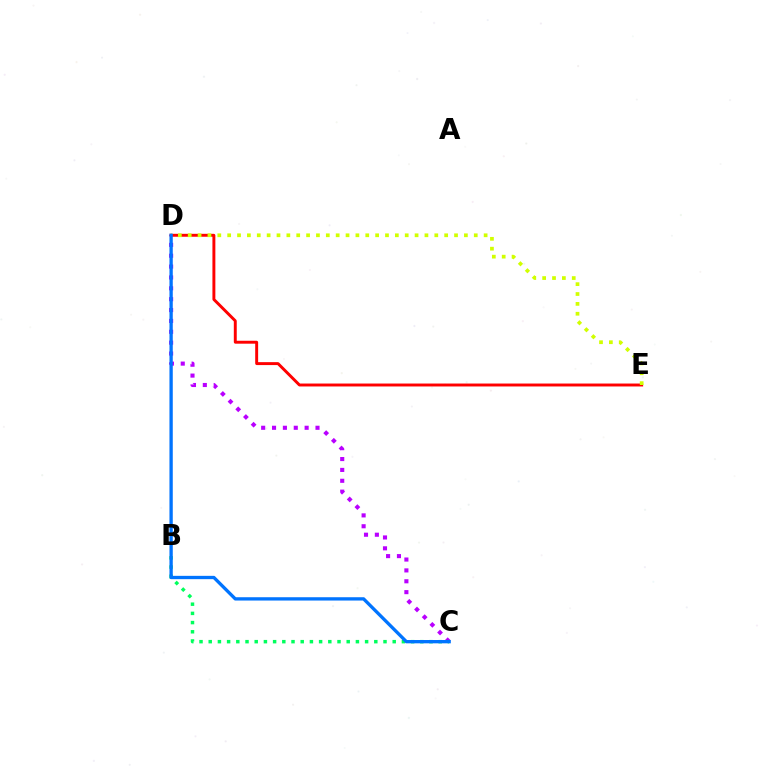{('C', 'D'): [{'color': '#b900ff', 'line_style': 'dotted', 'thickness': 2.95}, {'color': '#0074ff', 'line_style': 'solid', 'thickness': 2.39}], ('B', 'C'): [{'color': '#00ff5c', 'line_style': 'dotted', 'thickness': 2.5}], ('D', 'E'): [{'color': '#ff0000', 'line_style': 'solid', 'thickness': 2.11}, {'color': '#d1ff00', 'line_style': 'dotted', 'thickness': 2.68}]}